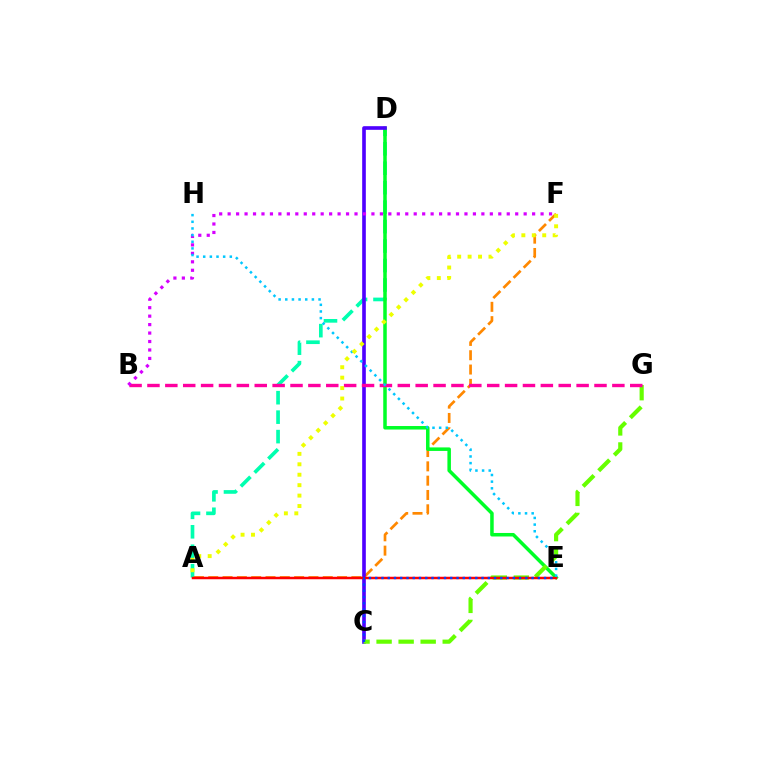{('A', 'D'): [{'color': '#00ffaf', 'line_style': 'dashed', 'thickness': 2.64}], ('A', 'F'): [{'color': '#ff8800', 'line_style': 'dashed', 'thickness': 1.94}, {'color': '#eeff00', 'line_style': 'dotted', 'thickness': 2.84}], ('D', 'E'): [{'color': '#00ff27', 'line_style': 'solid', 'thickness': 2.53}], ('C', 'D'): [{'color': '#4f00ff', 'line_style': 'solid', 'thickness': 2.62}], ('C', 'G'): [{'color': '#66ff00', 'line_style': 'dashed', 'thickness': 2.99}], ('B', 'G'): [{'color': '#ff00a0', 'line_style': 'dashed', 'thickness': 2.43}], ('B', 'F'): [{'color': '#d600ff', 'line_style': 'dotted', 'thickness': 2.3}], ('A', 'E'): [{'color': '#ff0000', 'line_style': 'solid', 'thickness': 1.79}], ('E', 'H'): [{'color': '#00c7ff', 'line_style': 'dotted', 'thickness': 1.81}], ('C', 'E'): [{'color': '#003fff', 'line_style': 'dotted', 'thickness': 1.7}]}